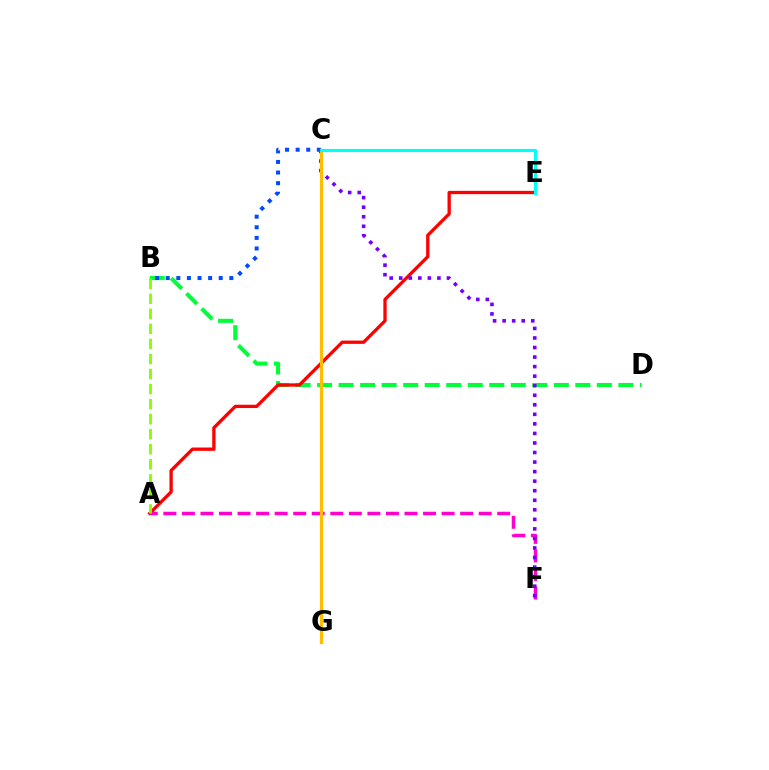{('B', 'D'): [{'color': '#00ff39', 'line_style': 'dashed', 'thickness': 2.92}], ('A', 'E'): [{'color': '#ff0000', 'line_style': 'solid', 'thickness': 2.38}], ('A', 'F'): [{'color': '#ff00cf', 'line_style': 'dashed', 'thickness': 2.52}], ('B', 'C'): [{'color': '#004bff', 'line_style': 'dotted', 'thickness': 2.88}], ('C', 'F'): [{'color': '#7200ff', 'line_style': 'dotted', 'thickness': 2.59}], ('A', 'B'): [{'color': '#84ff00', 'line_style': 'dashed', 'thickness': 2.04}], ('C', 'G'): [{'color': '#ffbd00', 'line_style': 'solid', 'thickness': 2.3}], ('C', 'E'): [{'color': '#00fff6', 'line_style': 'solid', 'thickness': 2.27}]}